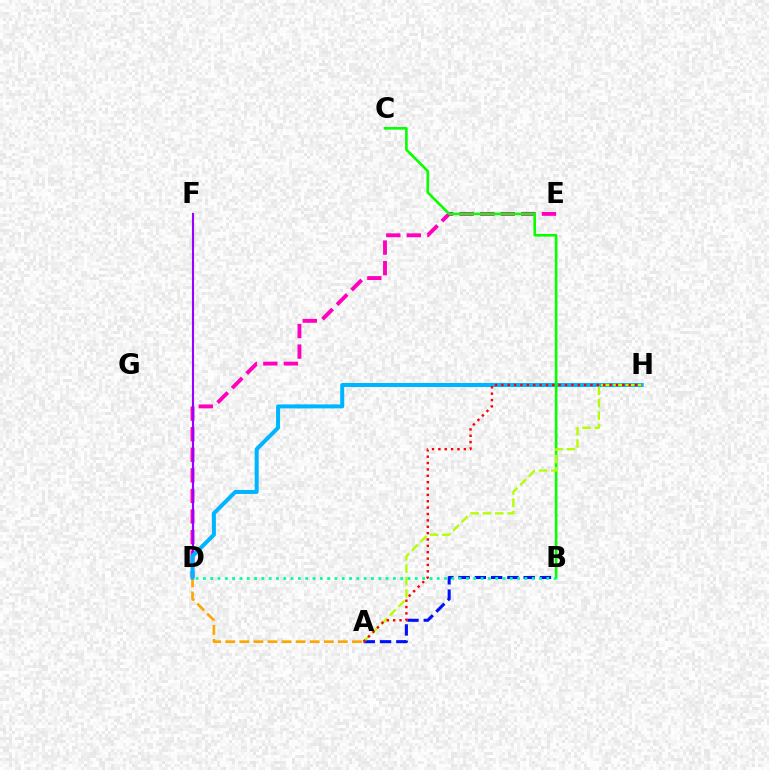{('A', 'D'): [{'color': '#ffa500', 'line_style': 'dashed', 'thickness': 1.91}], ('D', 'E'): [{'color': '#ff00bd', 'line_style': 'dashed', 'thickness': 2.79}], ('D', 'F'): [{'color': '#9b00ff', 'line_style': 'solid', 'thickness': 1.52}], ('A', 'B'): [{'color': '#0010ff', 'line_style': 'dashed', 'thickness': 2.21}], ('D', 'H'): [{'color': '#00b5ff', 'line_style': 'solid', 'thickness': 2.88}], ('B', 'C'): [{'color': '#08ff00', 'line_style': 'solid', 'thickness': 1.89}], ('A', 'H'): [{'color': '#b3ff00', 'line_style': 'dashed', 'thickness': 1.67}, {'color': '#ff0000', 'line_style': 'dotted', 'thickness': 1.73}], ('B', 'D'): [{'color': '#00ff9d', 'line_style': 'dotted', 'thickness': 1.99}]}